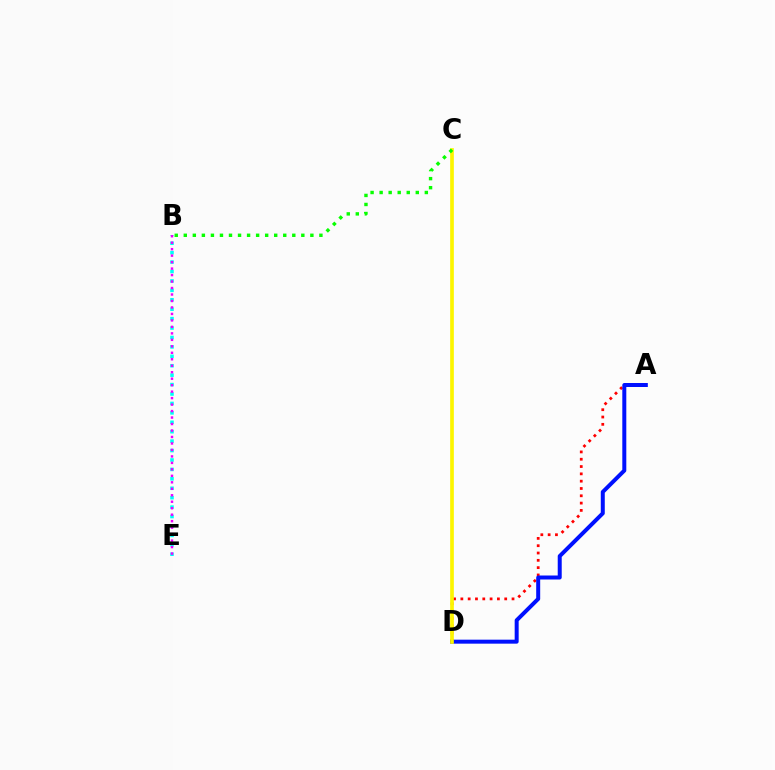{('A', 'D'): [{'color': '#ff0000', 'line_style': 'dotted', 'thickness': 1.99}, {'color': '#0010ff', 'line_style': 'solid', 'thickness': 2.87}], ('B', 'E'): [{'color': '#00fff6', 'line_style': 'dotted', 'thickness': 2.56}, {'color': '#ee00ff', 'line_style': 'dotted', 'thickness': 1.76}], ('C', 'D'): [{'color': '#fcf500', 'line_style': 'solid', 'thickness': 2.66}], ('B', 'C'): [{'color': '#08ff00', 'line_style': 'dotted', 'thickness': 2.46}]}